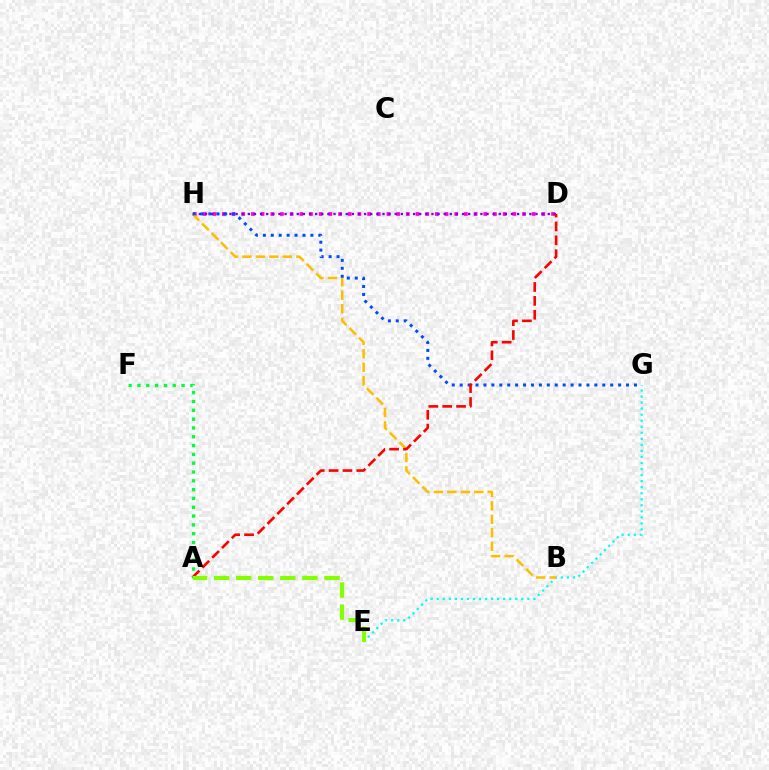{('D', 'H'): [{'color': '#ff00cf', 'line_style': 'dotted', 'thickness': 2.63}, {'color': '#7200ff', 'line_style': 'dotted', 'thickness': 1.66}], ('E', 'G'): [{'color': '#00fff6', 'line_style': 'dotted', 'thickness': 1.64}], ('B', 'H'): [{'color': '#ffbd00', 'line_style': 'dashed', 'thickness': 1.83}], ('G', 'H'): [{'color': '#004bff', 'line_style': 'dotted', 'thickness': 2.15}], ('A', 'D'): [{'color': '#ff0000', 'line_style': 'dashed', 'thickness': 1.89}], ('A', 'F'): [{'color': '#00ff39', 'line_style': 'dotted', 'thickness': 2.4}], ('A', 'E'): [{'color': '#84ff00', 'line_style': 'dashed', 'thickness': 3.0}]}